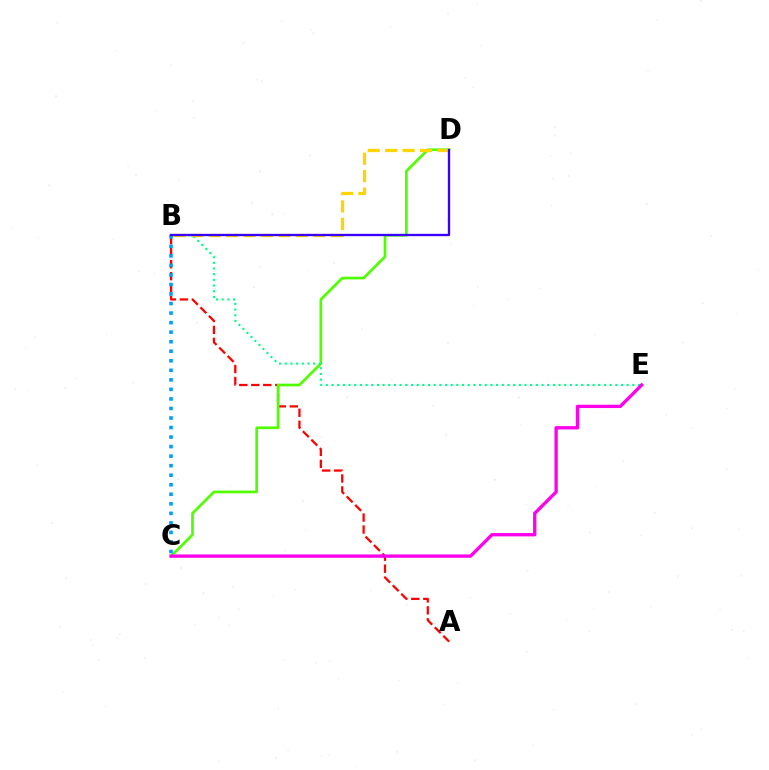{('A', 'B'): [{'color': '#ff0000', 'line_style': 'dashed', 'thickness': 1.63}], ('C', 'D'): [{'color': '#4fff00', 'line_style': 'solid', 'thickness': 1.94}], ('B', 'E'): [{'color': '#00ff86', 'line_style': 'dotted', 'thickness': 1.54}], ('B', 'C'): [{'color': '#009eff', 'line_style': 'dotted', 'thickness': 2.59}], ('B', 'D'): [{'color': '#ffd500', 'line_style': 'dashed', 'thickness': 2.37}, {'color': '#3700ff', 'line_style': 'solid', 'thickness': 1.67}], ('C', 'E'): [{'color': '#ff00ed', 'line_style': 'solid', 'thickness': 2.4}]}